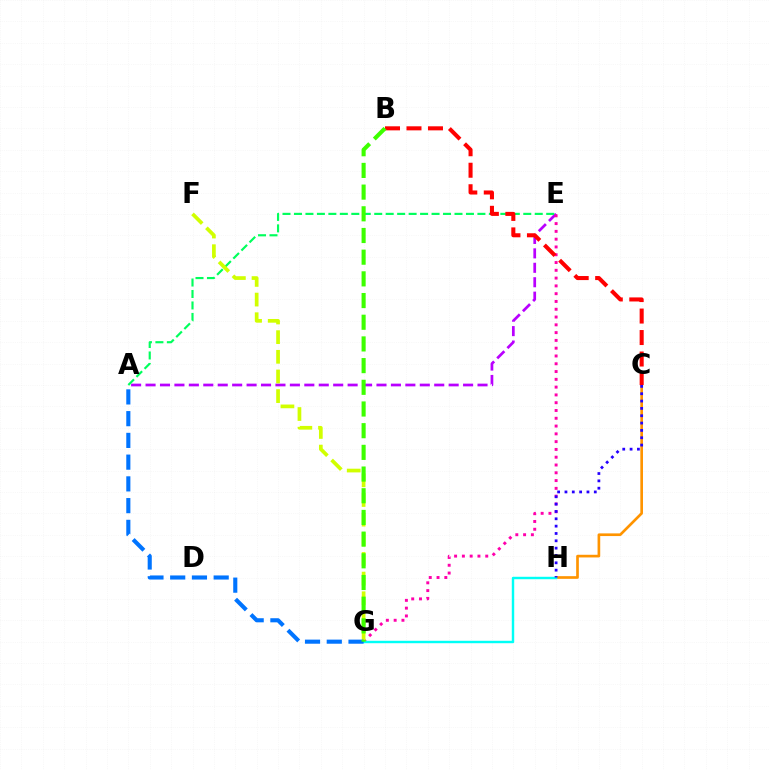{('A', 'E'): [{'color': '#b900ff', 'line_style': 'dashed', 'thickness': 1.96}, {'color': '#00ff5c', 'line_style': 'dashed', 'thickness': 1.56}], ('C', 'H'): [{'color': '#ff9400', 'line_style': 'solid', 'thickness': 1.92}, {'color': '#2500ff', 'line_style': 'dotted', 'thickness': 1.99}], ('E', 'G'): [{'color': '#ff00ac', 'line_style': 'dotted', 'thickness': 2.12}], ('F', 'G'): [{'color': '#d1ff00', 'line_style': 'dashed', 'thickness': 2.67}], ('B', 'C'): [{'color': '#ff0000', 'line_style': 'dashed', 'thickness': 2.92}], ('G', 'H'): [{'color': '#00fff6', 'line_style': 'solid', 'thickness': 1.75}], ('A', 'G'): [{'color': '#0074ff', 'line_style': 'dashed', 'thickness': 2.95}], ('B', 'G'): [{'color': '#3dff00', 'line_style': 'dashed', 'thickness': 2.95}]}